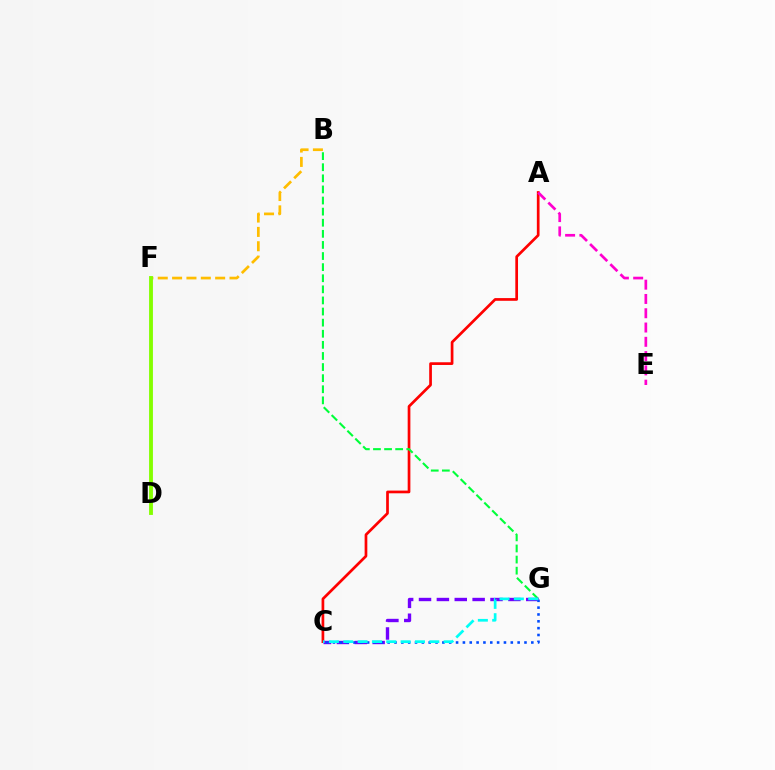{('A', 'C'): [{'color': '#ff0000', 'line_style': 'solid', 'thickness': 1.95}], ('B', 'F'): [{'color': '#ffbd00', 'line_style': 'dashed', 'thickness': 1.95}], ('D', 'F'): [{'color': '#84ff00', 'line_style': 'solid', 'thickness': 2.77}], ('B', 'G'): [{'color': '#00ff39', 'line_style': 'dashed', 'thickness': 1.51}], ('C', 'G'): [{'color': '#7200ff', 'line_style': 'dashed', 'thickness': 2.43}, {'color': '#004bff', 'line_style': 'dotted', 'thickness': 1.86}, {'color': '#00fff6', 'line_style': 'dashed', 'thickness': 1.95}], ('A', 'E'): [{'color': '#ff00cf', 'line_style': 'dashed', 'thickness': 1.94}]}